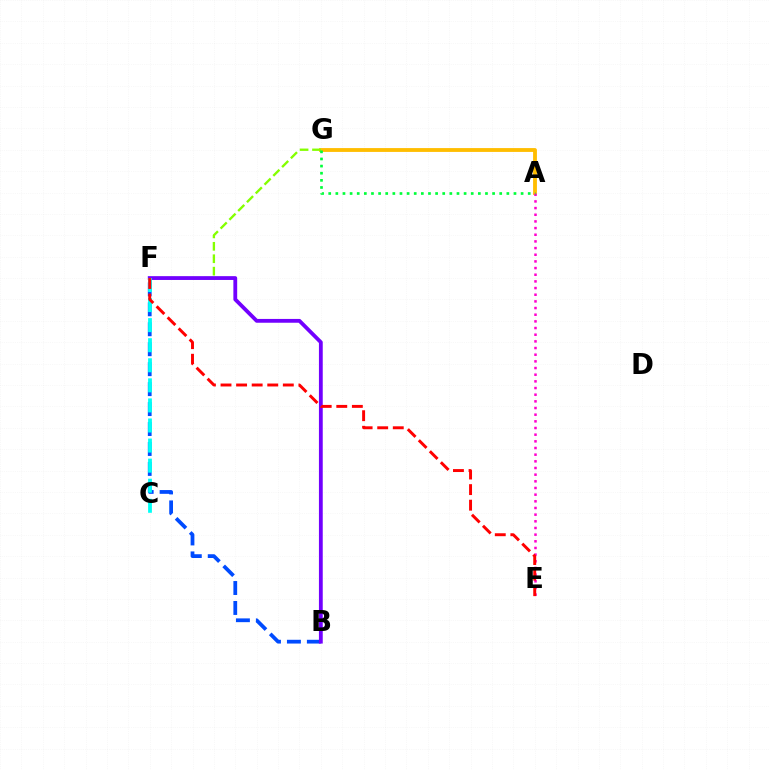{('A', 'G'): [{'color': '#ffbd00', 'line_style': 'solid', 'thickness': 2.76}, {'color': '#00ff39', 'line_style': 'dotted', 'thickness': 1.94}], ('A', 'E'): [{'color': '#ff00cf', 'line_style': 'dotted', 'thickness': 1.81}], ('B', 'F'): [{'color': '#004bff', 'line_style': 'dashed', 'thickness': 2.71}, {'color': '#7200ff', 'line_style': 'solid', 'thickness': 2.74}], ('F', 'G'): [{'color': '#84ff00', 'line_style': 'dashed', 'thickness': 1.69}], ('C', 'F'): [{'color': '#00fff6', 'line_style': 'dashed', 'thickness': 2.73}], ('E', 'F'): [{'color': '#ff0000', 'line_style': 'dashed', 'thickness': 2.12}]}